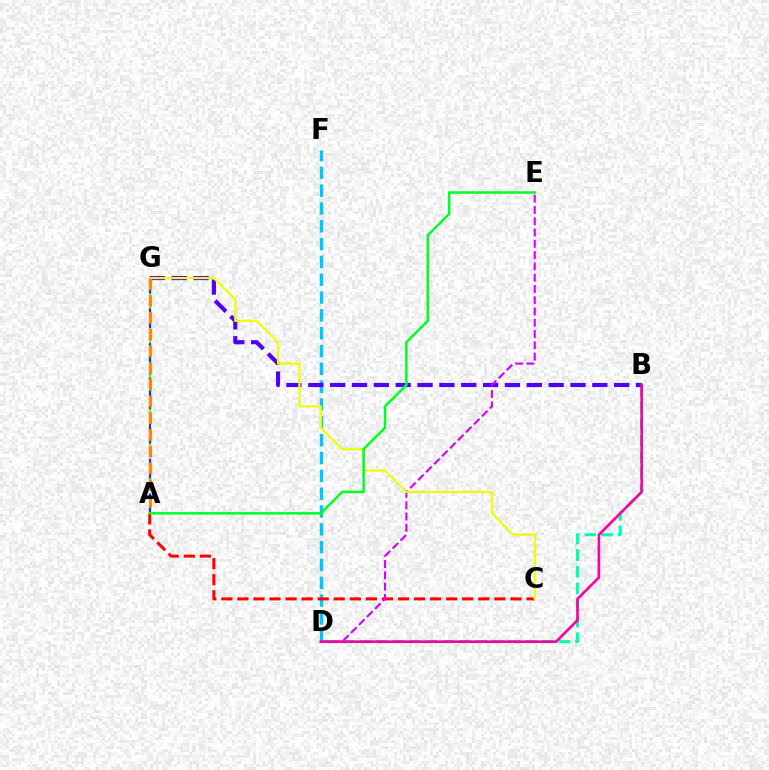{('B', 'D'): [{'color': '#00ffaf', 'line_style': 'dashed', 'thickness': 2.26}, {'color': '#ff00a0', 'line_style': 'solid', 'thickness': 1.9}], ('A', 'G'): [{'color': '#66ff00', 'line_style': 'dashed', 'thickness': 1.53}, {'color': '#003fff', 'line_style': 'dashed', 'thickness': 1.57}, {'color': '#ff8800', 'line_style': 'dashed', 'thickness': 2.27}], ('D', 'F'): [{'color': '#00c7ff', 'line_style': 'dashed', 'thickness': 2.42}], ('A', 'C'): [{'color': '#ff0000', 'line_style': 'dashed', 'thickness': 2.18}], ('B', 'G'): [{'color': '#4f00ff', 'line_style': 'dashed', 'thickness': 2.97}], ('D', 'E'): [{'color': '#d600ff', 'line_style': 'dashed', 'thickness': 1.53}], ('C', 'G'): [{'color': '#eeff00', 'line_style': 'solid', 'thickness': 1.58}], ('A', 'E'): [{'color': '#00ff27', 'line_style': 'solid', 'thickness': 1.81}]}